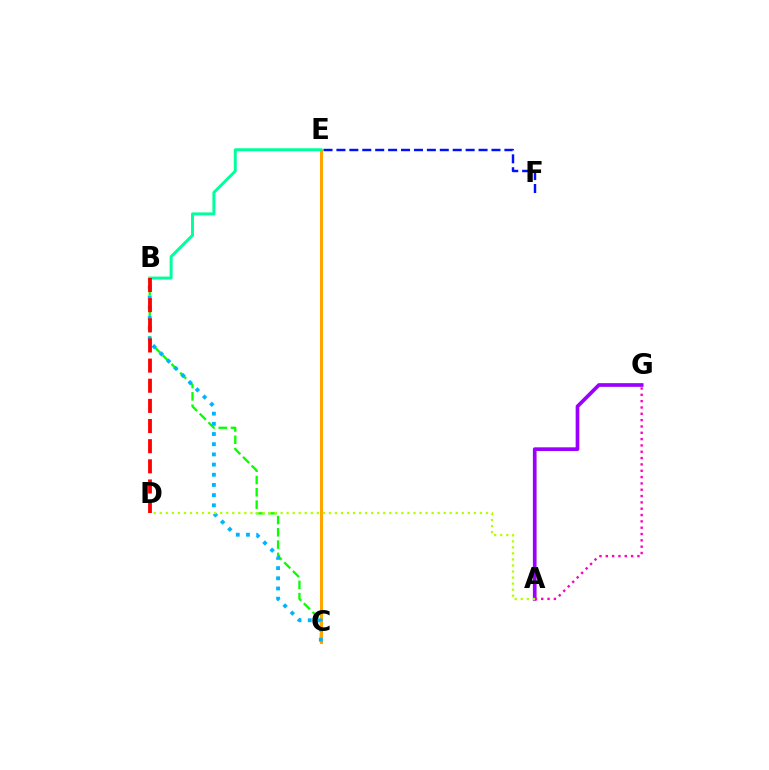{('B', 'C'): [{'color': '#08ff00', 'line_style': 'dashed', 'thickness': 1.67}, {'color': '#00b5ff', 'line_style': 'dotted', 'thickness': 2.77}], ('C', 'E'): [{'color': '#ffa500', 'line_style': 'solid', 'thickness': 2.19}], ('A', 'G'): [{'color': '#9b00ff', 'line_style': 'solid', 'thickness': 2.66}, {'color': '#ff00bd', 'line_style': 'dotted', 'thickness': 1.72}], ('E', 'F'): [{'color': '#0010ff', 'line_style': 'dashed', 'thickness': 1.76}], ('B', 'E'): [{'color': '#00ff9d', 'line_style': 'solid', 'thickness': 2.14}], ('B', 'D'): [{'color': '#ff0000', 'line_style': 'dashed', 'thickness': 2.74}], ('A', 'D'): [{'color': '#b3ff00', 'line_style': 'dotted', 'thickness': 1.64}]}